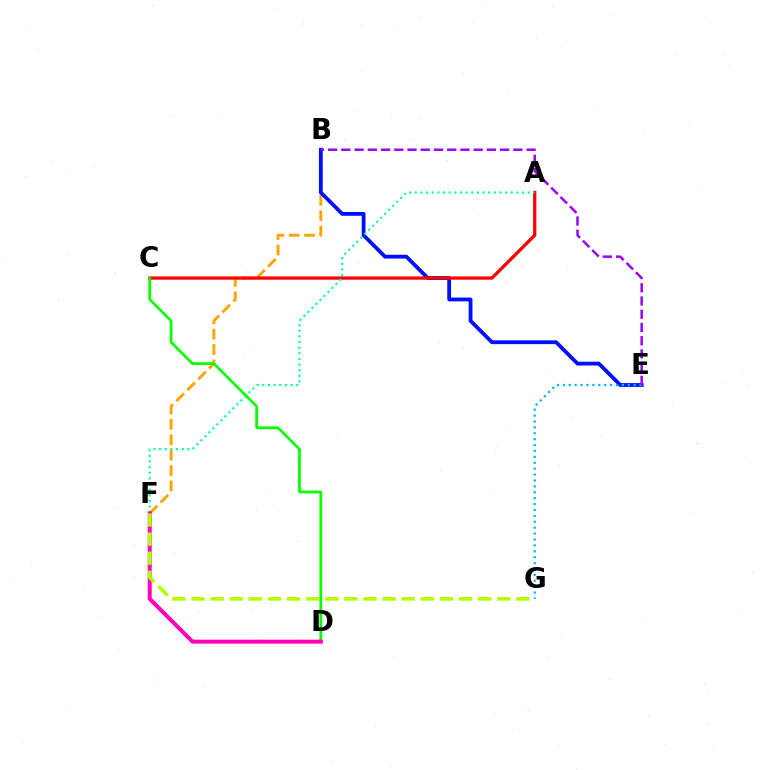{('B', 'F'): [{'color': '#ffa500', 'line_style': 'dashed', 'thickness': 2.09}], ('B', 'E'): [{'color': '#0010ff', 'line_style': 'solid', 'thickness': 2.73}, {'color': '#9b00ff', 'line_style': 'dashed', 'thickness': 1.8}], ('A', 'C'): [{'color': '#ff0000', 'line_style': 'solid', 'thickness': 2.36}], ('E', 'G'): [{'color': '#00b5ff', 'line_style': 'dotted', 'thickness': 1.6}], ('A', 'F'): [{'color': '#00ff9d', 'line_style': 'dotted', 'thickness': 1.53}], ('C', 'D'): [{'color': '#08ff00', 'line_style': 'solid', 'thickness': 1.98}], ('D', 'F'): [{'color': '#ff00bd', 'line_style': 'solid', 'thickness': 2.86}], ('F', 'G'): [{'color': '#b3ff00', 'line_style': 'dashed', 'thickness': 2.6}]}